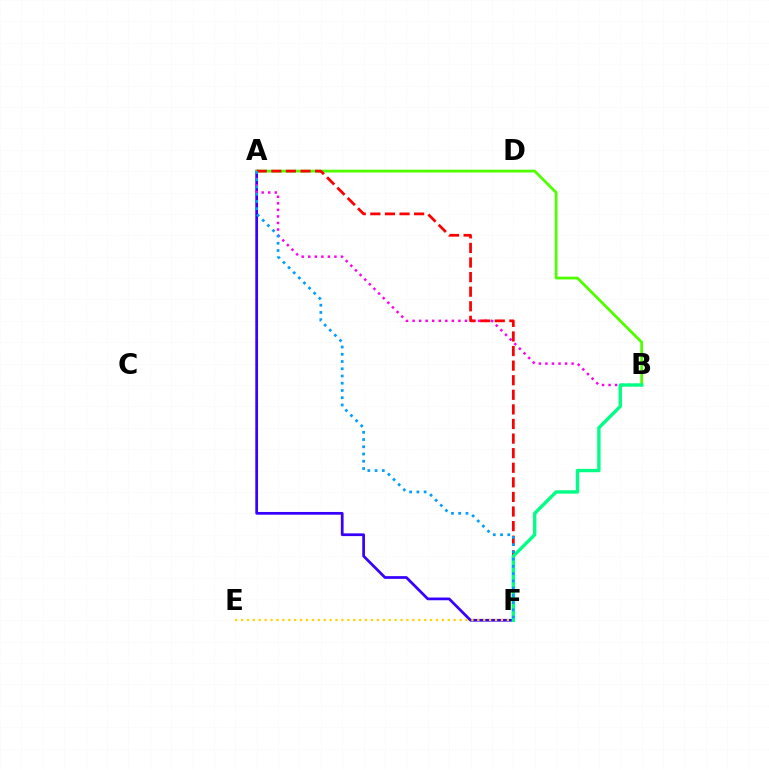{('A', 'F'): [{'color': '#3700ff', 'line_style': 'solid', 'thickness': 1.97}, {'color': '#ff0000', 'line_style': 'dashed', 'thickness': 1.98}, {'color': '#009eff', 'line_style': 'dotted', 'thickness': 1.97}], ('E', 'F'): [{'color': '#ffd500', 'line_style': 'dotted', 'thickness': 1.61}], ('A', 'B'): [{'color': '#ff00ed', 'line_style': 'dotted', 'thickness': 1.78}, {'color': '#4fff00', 'line_style': 'solid', 'thickness': 2.01}], ('B', 'F'): [{'color': '#00ff86', 'line_style': 'solid', 'thickness': 2.43}]}